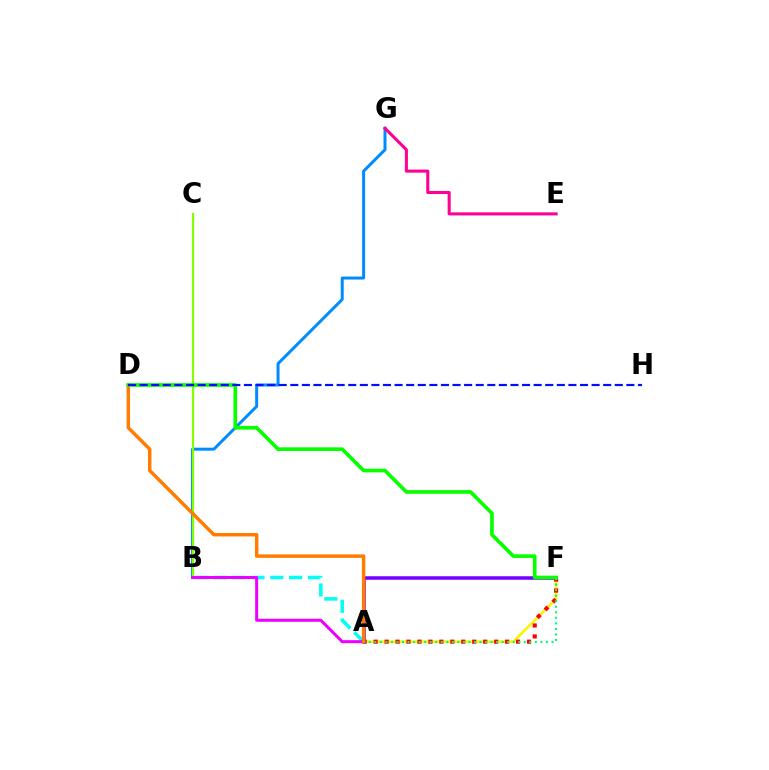{('B', 'G'): [{'color': '#008cff', 'line_style': 'solid', 'thickness': 2.15}], ('E', 'G'): [{'color': '#ff0094', 'line_style': 'solid', 'thickness': 2.21}], ('B', 'C'): [{'color': '#84ff00', 'line_style': 'solid', 'thickness': 1.58}], ('A', 'F'): [{'color': '#7200ff', 'line_style': 'solid', 'thickness': 2.53}, {'color': '#fcf500', 'line_style': 'solid', 'thickness': 1.91}, {'color': '#ff0000', 'line_style': 'dotted', 'thickness': 2.98}, {'color': '#00ff74', 'line_style': 'dotted', 'thickness': 1.5}], ('A', 'B'): [{'color': '#00fff6', 'line_style': 'dashed', 'thickness': 2.56}, {'color': '#ee00ff', 'line_style': 'solid', 'thickness': 2.17}], ('A', 'D'): [{'color': '#ff7c00', 'line_style': 'solid', 'thickness': 2.49}], ('D', 'F'): [{'color': '#08ff00', 'line_style': 'solid', 'thickness': 2.63}], ('D', 'H'): [{'color': '#0010ff', 'line_style': 'dashed', 'thickness': 1.57}]}